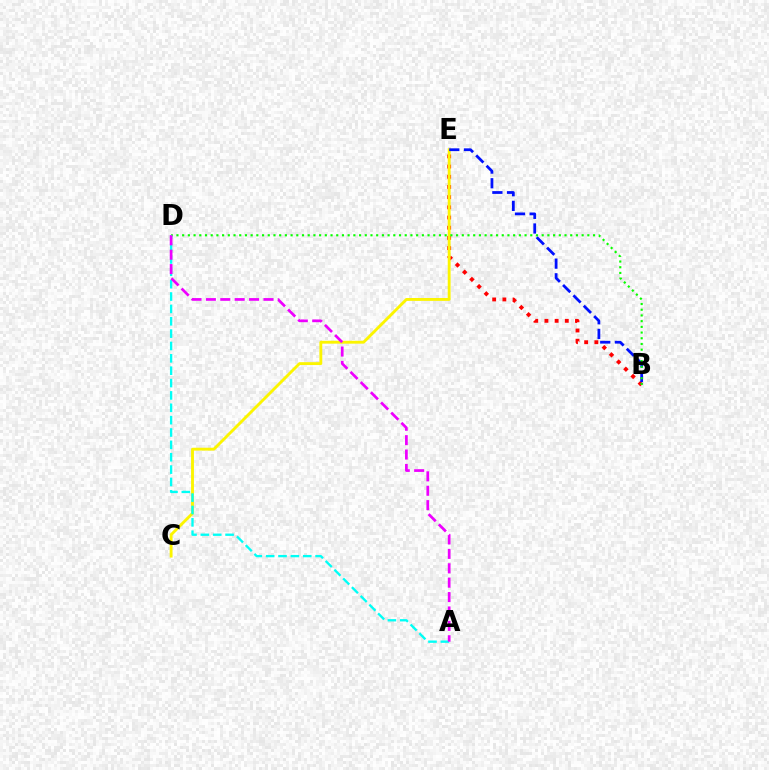{('B', 'E'): [{'color': '#ff0000', 'line_style': 'dotted', 'thickness': 2.77}, {'color': '#0010ff', 'line_style': 'dashed', 'thickness': 1.99}], ('C', 'E'): [{'color': '#fcf500', 'line_style': 'solid', 'thickness': 2.07}], ('B', 'D'): [{'color': '#08ff00', 'line_style': 'dotted', 'thickness': 1.55}], ('A', 'D'): [{'color': '#00fff6', 'line_style': 'dashed', 'thickness': 1.68}, {'color': '#ee00ff', 'line_style': 'dashed', 'thickness': 1.96}]}